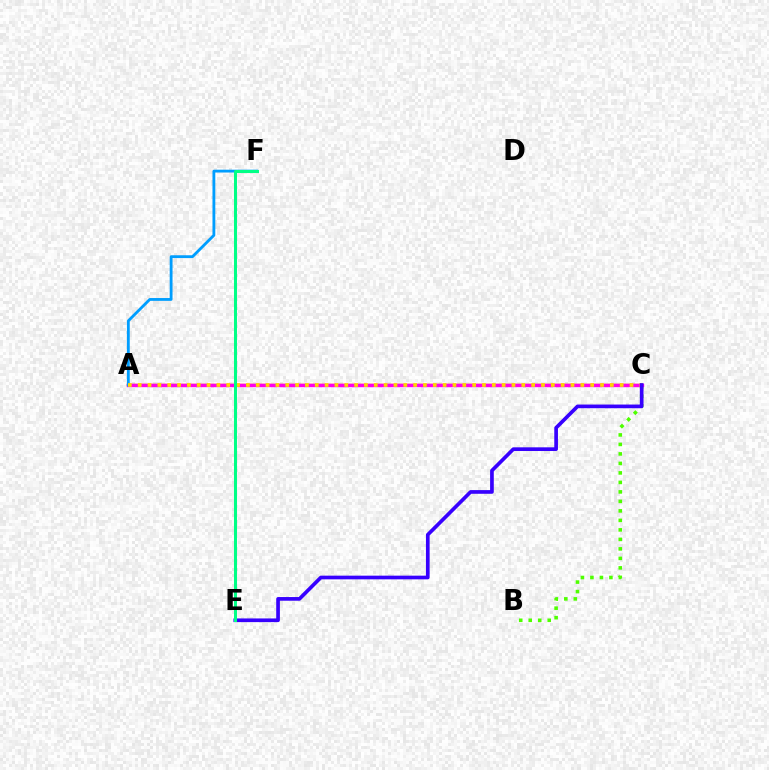{('A', 'C'): [{'color': '#ff0000', 'line_style': 'solid', 'thickness': 1.72}, {'color': '#ff00ed', 'line_style': 'solid', 'thickness': 2.41}, {'color': '#ffd500', 'line_style': 'dotted', 'thickness': 2.67}], ('B', 'C'): [{'color': '#4fff00', 'line_style': 'dotted', 'thickness': 2.58}], ('A', 'F'): [{'color': '#009eff', 'line_style': 'solid', 'thickness': 2.04}], ('C', 'E'): [{'color': '#3700ff', 'line_style': 'solid', 'thickness': 2.65}], ('E', 'F'): [{'color': '#00ff86', 'line_style': 'solid', 'thickness': 2.18}]}